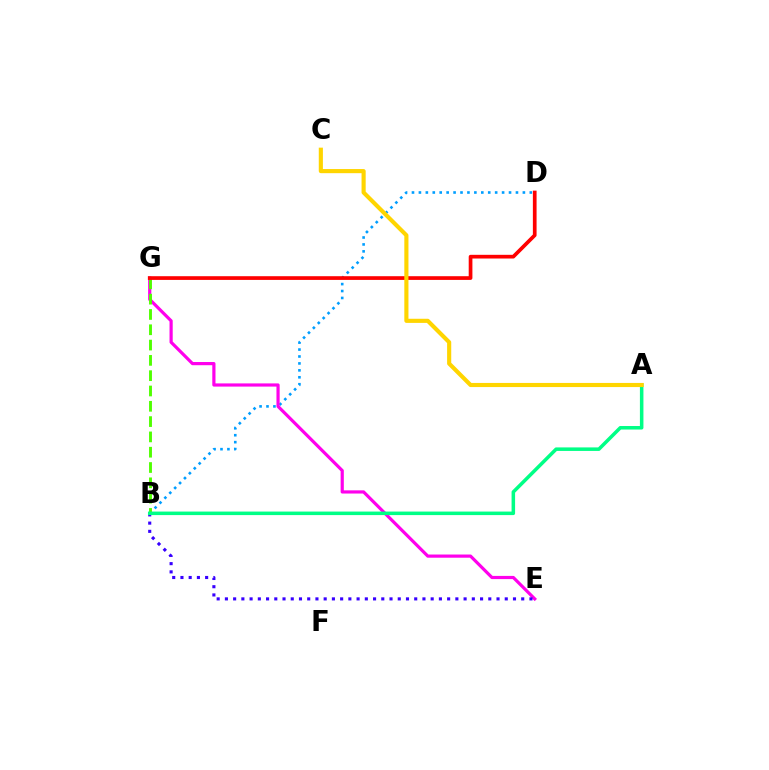{('B', 'D'): [{'color': '#009eff', 'line_style': 'dotted', 'thickness': 1.88}], ('E', 'G'): [{'color': '#ff00ed', 'line_style': 'solid', 'thickness': 2.3}], ('B', 'G'): [{'color': '#4fff00', 'line_style': 'dashed', 'thickness': 2.08}], ('B', 'E'): [{'color': '#3700ff', 'line_style': 'dotted', 'thickness': 2.24}], ('A', 'B'): [{'color': '#00ff86', 'line_style': 'solid', 'thickness': 2.54}], ('D', 'G'): [{'color': '#ff0000', 'line_style': 'solid', 'thickness': 2.67}], ('A', 'C'): [{'color': '#ffd500', 'line_style': 'solid', 'thickness': 2.97}]}